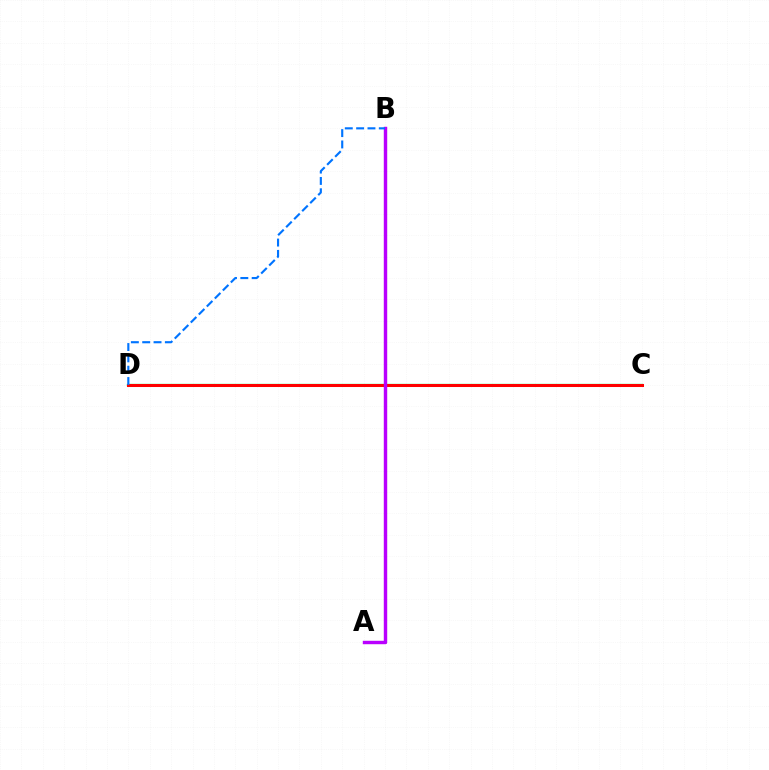{('C', 'D'): [{'color': '#00ff5c', 'line_style': 'solid', 'thickness': 1.65}, {'color': '#ff0000', 'line_style': 'solid', 'thickness': 2.18}], ('A', 'B'): [{'color': '#d1ff00', 'line_style': 'solid', 'thickness': 2.19}, {'color': '#b900ff', 'line_style': 'solid', 'thickness': 2.45}], ('B', 'D'): [{'color': '#0074ff', 'line_style': 'dashed', 'thickness': 1.54}]}